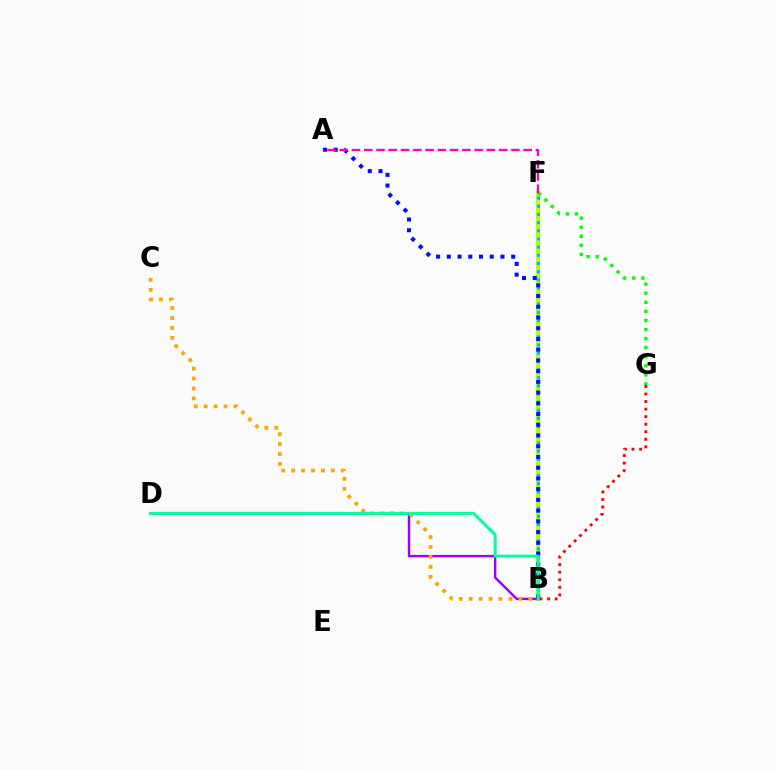{('B', 'F'): [{'color': '#b3ff00', 'line_style': 'solid', 'thickness': 2.97}, {'color': '#00b5ff', 'line_style': 'dotted', 'thickness': 2.22}], ('B', 'D'): [{'color': '#9b00ff', 'line_style': 'solid', 'thickness': 1.75}, {'color': '#00ff9d', 'line_style': 'solid', 'thickness': 2.16}], ('B', 'C'): [{'color': '#ffa500', 'line_style': 'dotted', 'thickness': 2.7}], ('B', 'G'): [{'color': '#ff0000', 'line_style': 'dotted', 'thickness': 2.05}], ('A', 'B'): [{'color': '#0010ff', 'line_style': 'dotted', 'thickness': 2.91}], ('F', 'G'): [{'color': '#08ff00', 'line_style': 'dotted', 'thickness': 2.47}], ('A', 'F'): [{'color': '#ff00bd', 'line_style': 'dashed', 'thickness': 1.67}]}